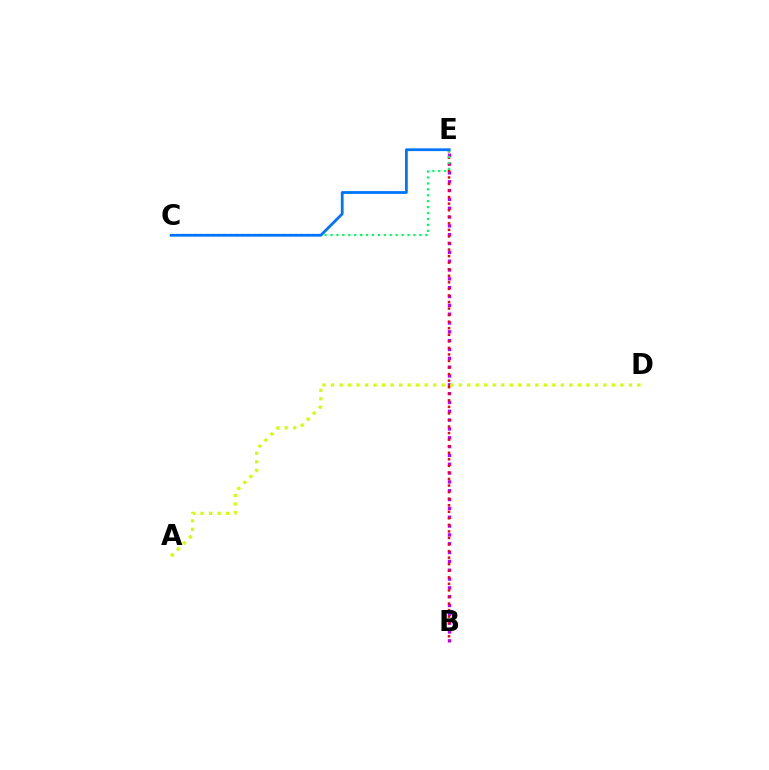{('B', 'E'): [{'color': '#b900ff', 'line_style': 'dotted', 'thickness': 2.4}, {'color': '#ff0000', 'line_style': 'dotted', 'thickness': 1.78}], ('C', 'E'): [{'color': '#00ff5c', 'line_style': 'dotted', 'thickness': 1.61}, {'color': '#0074ff', 'line_style': 'solid', 'thickness': 1.99}], ('A', 'D'): [{'color': '#d1ff00', 'line_style': 'dotted', 'thickness': 2.31}]}